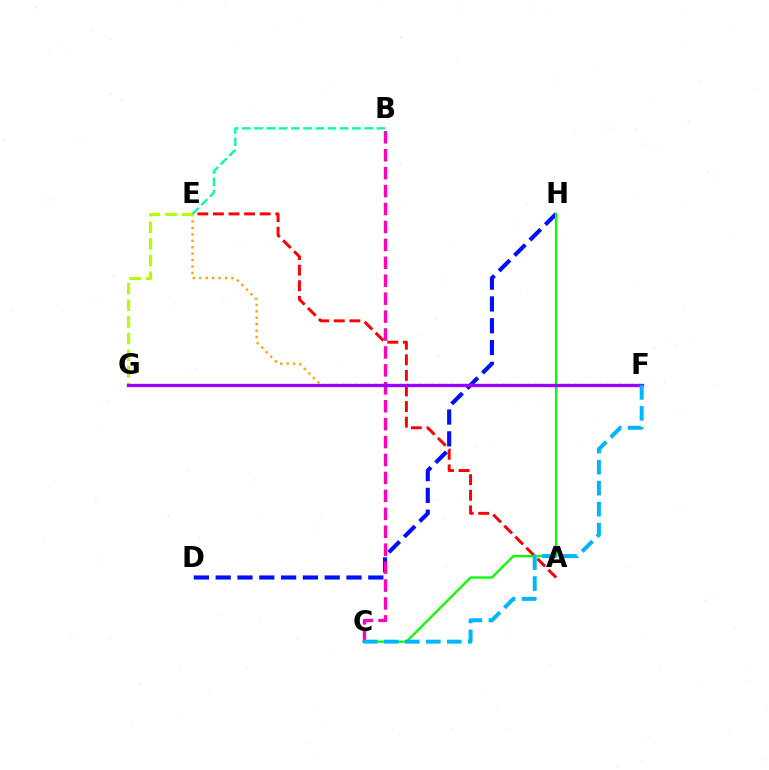{('D', 'H'): [{'color': '#0010ff', 'line_style': 'dashed', 'thickness': 2.96}], ('E', 'F'): [{'color': '#ffa500', 'line_style': 'dotted', 'thickness': 1.75}], ('A', 'E'): [{'color': '#ff0000', 'line_style': 'dashed', 'thickness': 2.12}], ('E', 'G'): [{'color': '#b3ff00', 'line_style': 'dashed', 'thickness': 2.26}], ('B', 'E'): [{'color': '#00ff9d', 'line_style': 'dashed', 'thickness': 1.66}], ('C', 'H'): [{'color': '#08ff00', 'line_style': 'solid', 'thickness': 1.65}], ('B', 'C'): [{'color': '#ff00bd', 'line_style': 'dashed', 'thickness': 2.44}], ('F', 'G'): [{'color': '#9b00ff', 'line_style': 'solid', 'thickness': 2.37}], ('C', 'F'): [{'color': '#00b5ff', 'line_style': 'dashed', 'thickness': 2.85}]}